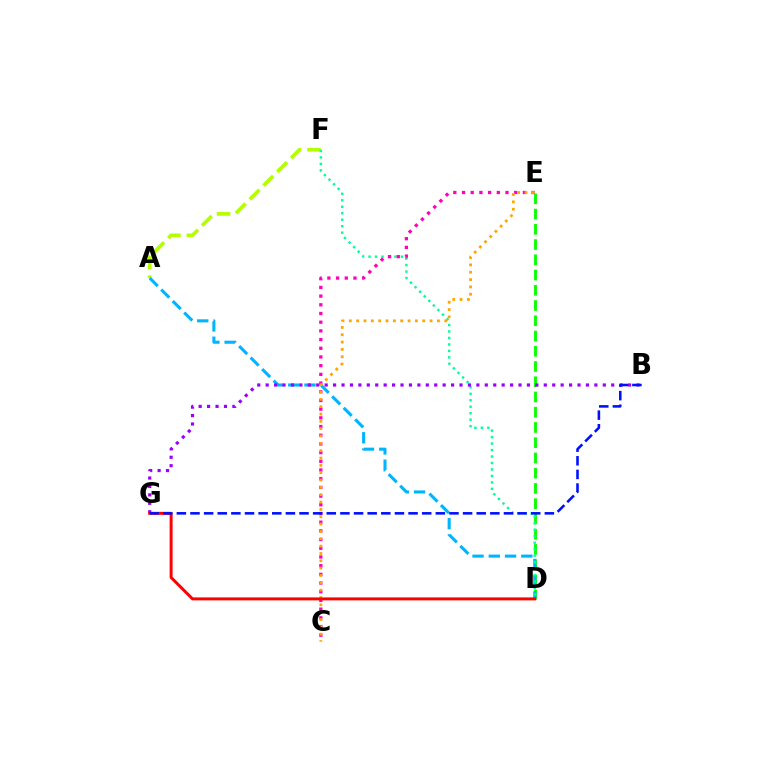{('A', 'F'): [{'color': '#b3ff00', 'line_style': 'dashed', 'thickness': 2.65}], ('D', 'E'): [{'color': '#08ff00', 'line_style': 'dashed', 'thickness': 2.07}], ('A', 'D'): [{'color': '#00b5ff', 'line_style': 'dashed', 'thickness': 2.21}], ('D', 'F'): [{'color': '#00ff9d', 'line_style': 'dotted', 'thickness': 1.76}], ('C', 'E'): [{'color': '#ff00bd', 'line_style': 'dotted', 'thickness': 2.36}, {'color': '#ffa500', 'line_style': 'dotted', 'thickness': 1.99}], ('B', 'G'): [{'color': '#9b00ff', 'line_style': 'dotted', 'thickness': 2.29}, {'color': '#0010ff', 'line_style': 'dashed', 'thickness': 1.85}], ('D', 'G'): [{'color': '#ff0000', 'line_style': 'solid', 'thickness': 2.13}]}